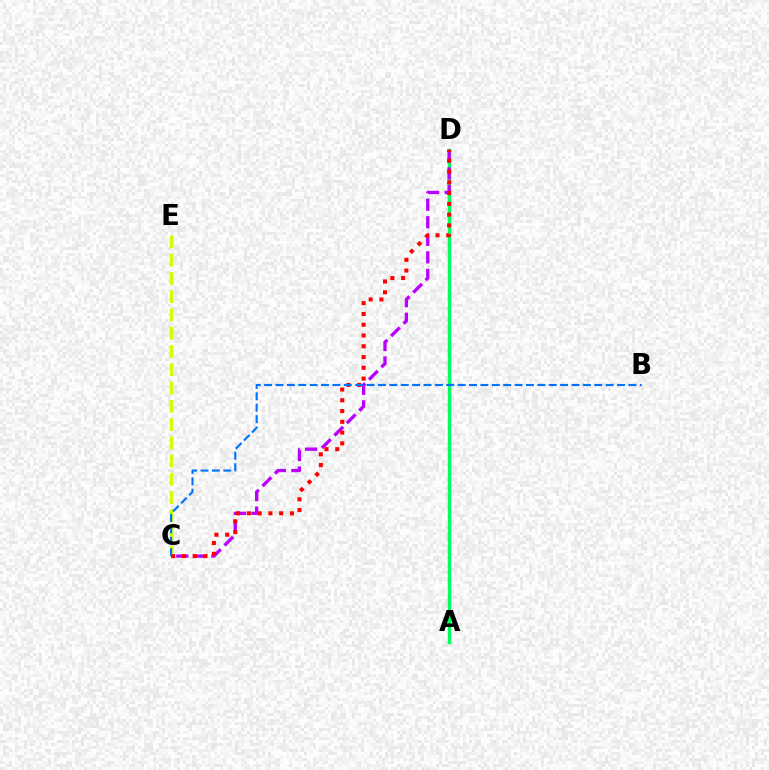{('A', 'D'): [{'color': '#00ff5c', 'line_style': 'solid', 'thickness': 2.49}], ('C', 'D'): [{'color': '#b900ff', 'line_style': 'dashed', 'thickness': 2.39}, {'color': '#ff0000', 'line_style': 'dotted', 'thickness': 2.93}], ('C', 'E'): [{'color': '#d1ff00', 'line_style': 'dashed', 'thickness': 2.48}], ('B', 'C'): [{'color': '#0074ff', 'line_style': 'dashed', 'thickness': 1.55}]}